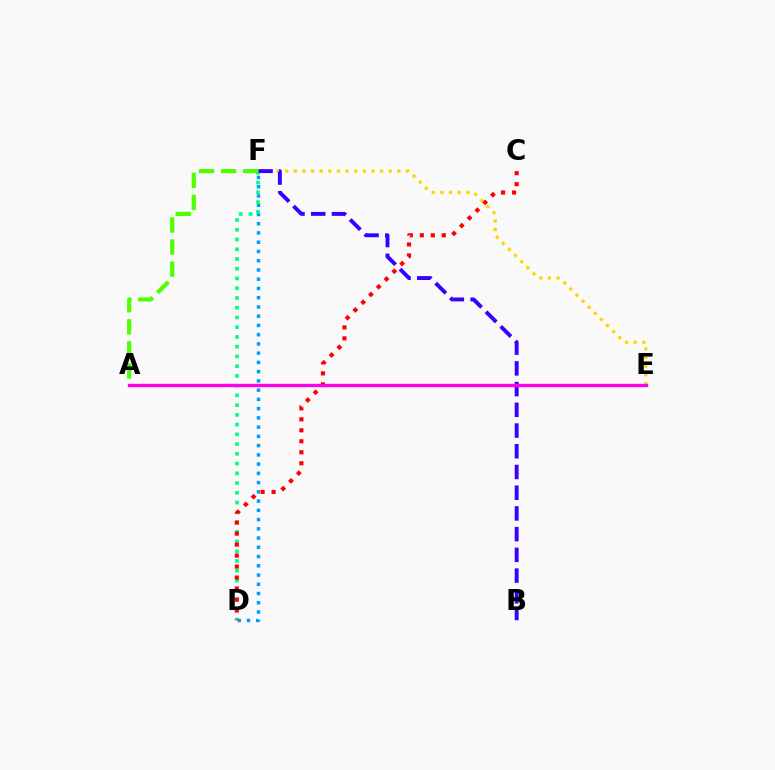{('E', 'F'): [{'color': '#ffd500', 'line_style': 'dotted', 'thickness': 2.35}], ('D', 'F'): [{'color': '#009eff', 'line_style': 'dotted', 'thickness': 2.51}, {'color': '#00ff86', 'line_style': 'dotted', 'thickness': 2.65}], ('B', 'F'): [{'color': '#3700ff', 'line_style': 'dashed', 'thickness': 2.81}], ('A', 'F'): [{'color': '#4fff00', 'line_style': 'dashed', 'thickness': 3.0}], ('C', 'D'): [{'color': '#ff0000', 'line_style': 'dotted', 'thickness': 2.98}], ('A', 'E'): [{'color': '#ff00ed', 'line_style': 'solid', 'thickness': 2.42}]}